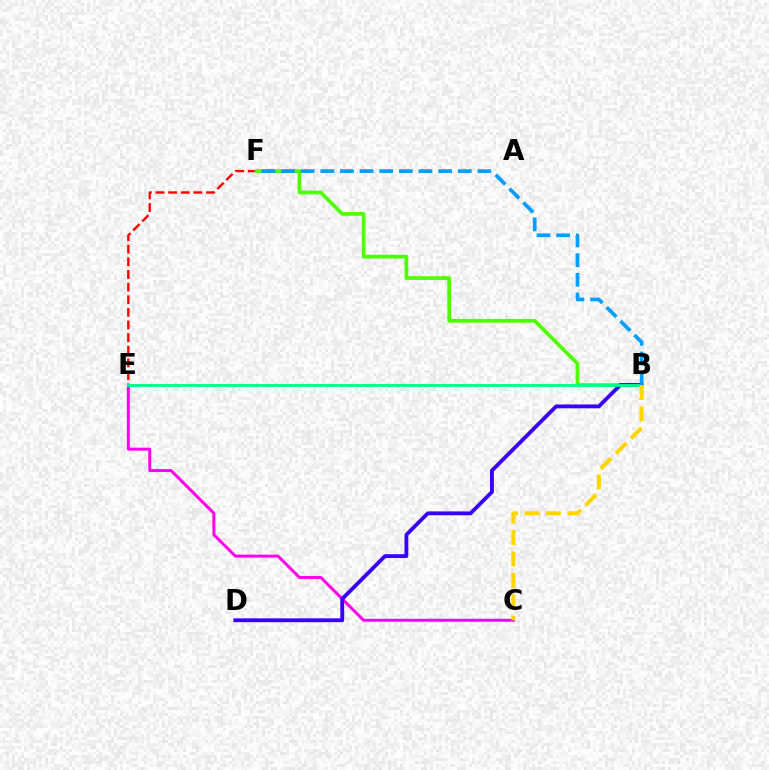{('E', 'F'): [{'color': '#ff0000', 'line_style': 'dashed', 'thickness': 1.72}], ('C', 'E'): [{'color': '#ff00ed', 'line_style': 'solid', 'thickness': 2.14}], ('B', 'F'): [{'color': '#4fff00', 'line_style': 'solid', 'thickness': 2.7}, {'color': '#009eff', 'line_style': 'dashed', 'thickness': 2.67}], ('B', 'D'): [{'color': '#3700ff', 'line_style': 'solid', 'thickness': 2.76}], ('B', 'E'): [{'color': '#00ff86', 'line_style': 'solid', 'thickness': 2.04}], ('B', 'C'): [{'color': '#ffd500', 'line_style': 'dashed', 'thickness': 2.91}]}